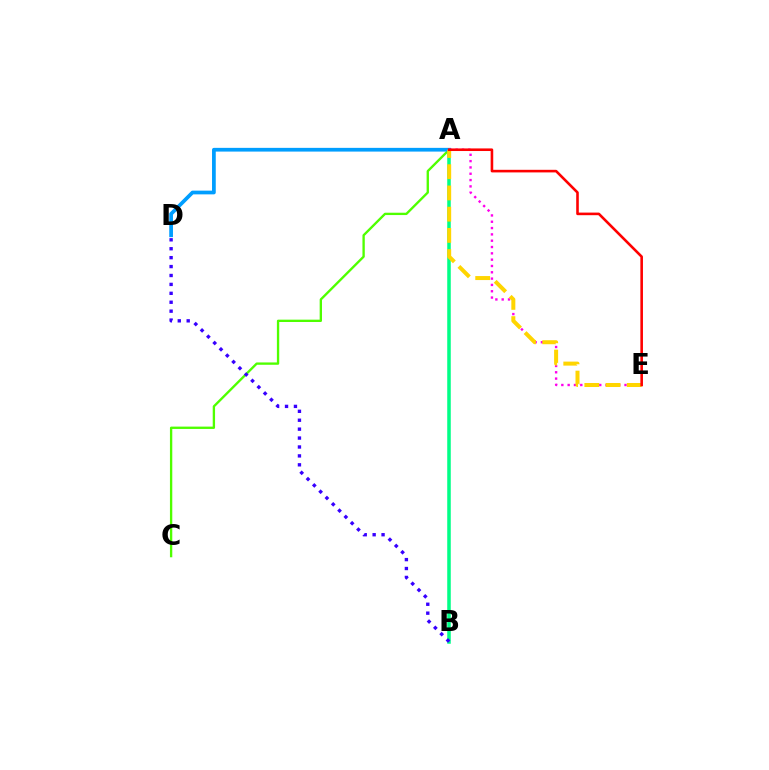{('A', 'B'): [{'color': '#00ff86', 'line_style': 'solid', 'thickness': 2.54}], ('A', 'C'): [{'color': '#4fff00', 'line_style': 'solid', 'thickness': 1.69}], ('A', 'D'): [{'color': '#009eff', 'line_style': 'solid', 'thickness': 2.68}], ('B', 'D'): [{'color': '#3700ff', 'line_style': 'dotted', 'thickness': 2.42}], ('A', 'E'): [{'color': '#ff00ed', 'line_style': 'dotted', 'thickness': 1.72}, {'color': '#ffd500', 'line_style': 'dashed', 'thickness': 2.88}, {'color': '#ff0000', 'line_style': 'solid', 'thickness': 1.87}]}